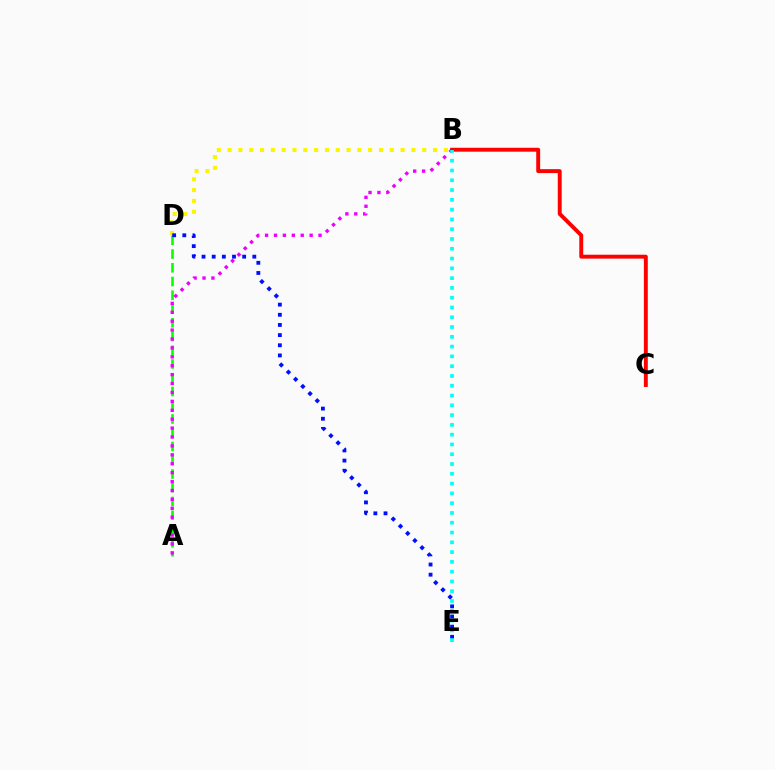{('A', 'D'): [{'color': '#08ff00', 'line_style': 'dashed', 'thickness': 1.87}], ('B', 'D'): [{'color': '#fcf500', 'line_style': 'dotted', 'thickness': 2.94}], ('A', 'B'): [{'color': '#ee00ff', 'line_style': 'dotted', 'thickness': 2.42}], ('D', 'E'): [{'color': '#0010ff', 'line_style': 'dotted', 'thickness': 2.76}], ('B', 'C'): [{'color': '#ff0000', 'line_style': 'solid', 'thickness': 2.82}], ('B', 'E'): [{'color': '#00fff6', 'line_style': 'dotted', 'thickness': 2.66}]}